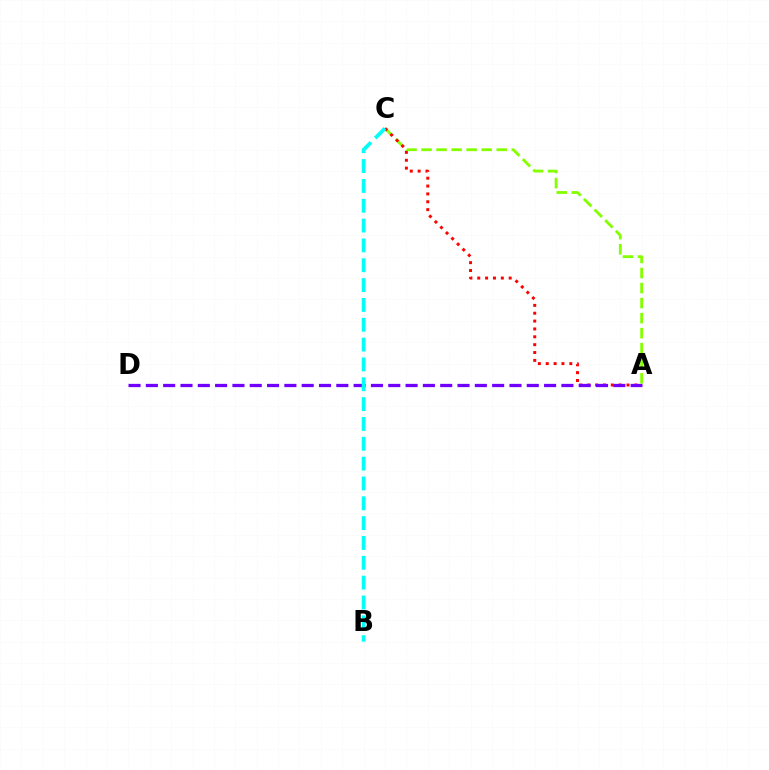{('A', 'C'): [{'color': '#84ff00', 'line_style': 'dashed', 'thickness': 2.04}, {'color': '#ff0000', 'line_style': 'dotted', 'thickness': 2.14}], ('A', 'D'): [{'color': '#7200ff', 'line_style': 'dashed', 'thickness': 2.35}], ('B', 'C'): [{'color': '#00fff6', 'line_style': 'dashed', 'thickness': 2.69}]}